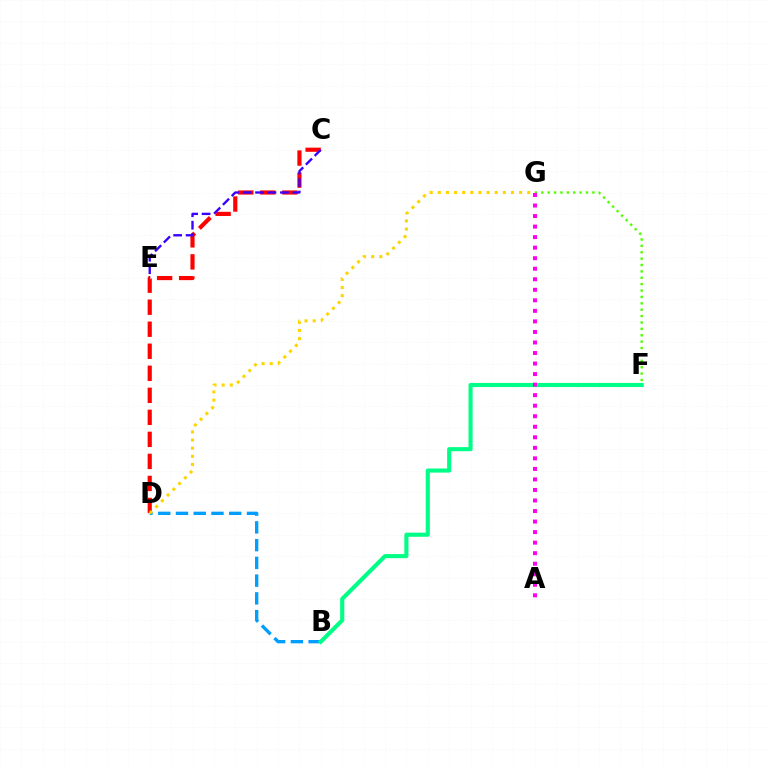{('B', 'D'): [{'color': '#009eff', 'line_style': 'dashed', 'thickness': 2.41}], ('F', 'G'): [{'color': '#4fff00', 'line_style': 'dotted', 'thickness': 1.73}], ('C', 'D'): [{'color': '#ff0000', 'line_style': 'dashed', 'thickness': 2.99}], ('C', 'E'): [{'color': '#3700ff', 'line_style': 'dashed', 'thickness': 1.69}], ('D', 'G'): [{'color': '#ffd500', 'line_style': 'dotted', 'thickness': 2.21}], ('B', 'F'): [{'color': '#00ff86', 'line_style': 'solid', 'thickness': 2.96}], ('A', 'G'): [{'color': '#ff00ed', 'line_style': 'dotted', 'thickness': 2.86}]}